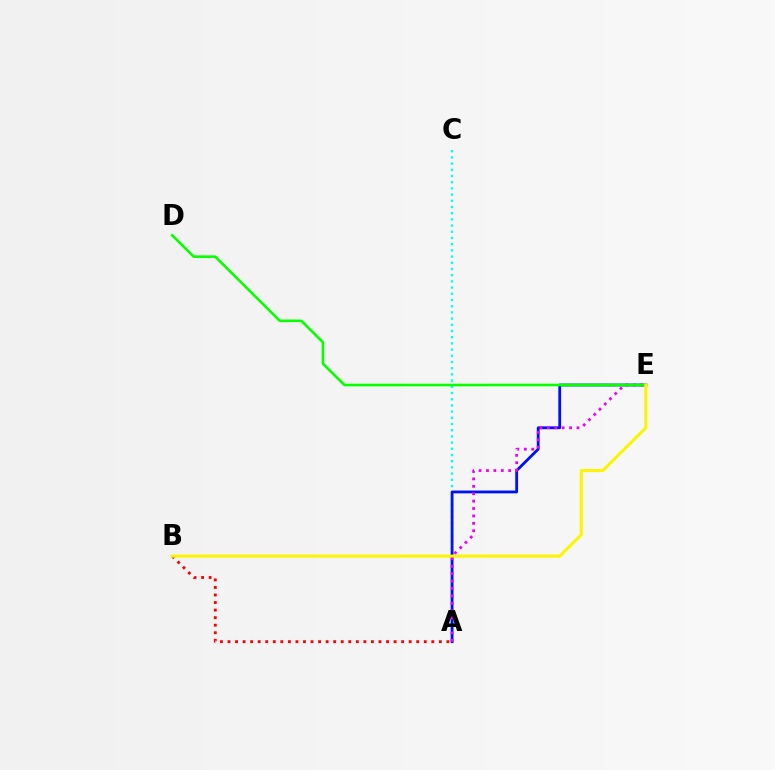{('A', 'C'): [{'color': '#00fff6', 'line_style': 'dotted', 'thickness': 1.68}], ('A', 'B'): [{'color': '#ff0000', 'line_style': 'dotted', 'thickness': 2.05}], ('A', 'E'): [{'color': '#0010ff', 'line_style': 'solid', 'thickness': 2.01}, {'color': '#ee00ff', 'line_style': 'dotted', 'thickness': 2.01}], ('D', 'E'): [{'color': '#08ff00', 'line_style': 'solid', 'thickness': 1.88}], ('B', 'E'): [{'color': '#fcf500', 'line_style': 'solid', 'thickness': 2.2}]}